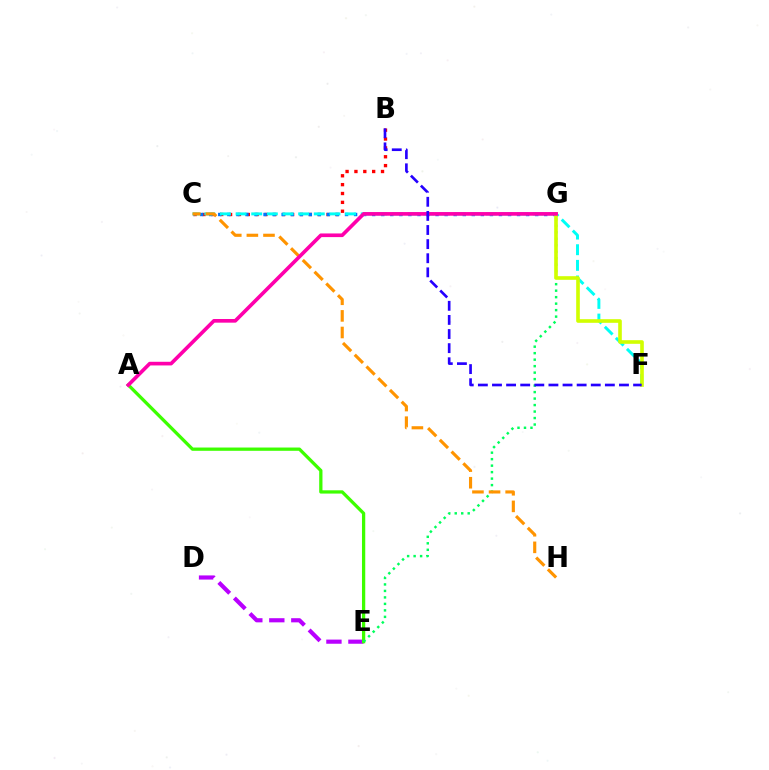{('B', 'C'): [{'color': '#ff0000', 'line_style': 'dotted', 'thickness': 2.41}], ('D', 'E'): [{'color': '#b900ff', 'line_style': 'dashed', 'thickness': 2.99}], ('C', 'G'): [{'color': '#0074ff', 'line_style': 'dotted', 'thickness': 2.46}], ('C', 'F'): [{'color': '#00fff6', 'line_style': 'dashed', 'thickness': 2.12}], ('A', 'E'): [{'color': '#3dff00', 'line_style': 'solid', 'thickness': 2.35}], ('E', 'G'): [{'color': '#00ff5c', 'line_style': 'dotted', 'thickness': 1.76}], ('C', 'H'): [{'color': '#ff9400', 'line_style': 'dashed', 'thickness': 2.26}], ('F', 'G'): [{'color': '#d1ff00', 'line_style': 'solid', 'thickness': 2.62}], ('A', 'G'): [{'color': '#ff00ac', 'line_style': 'solid', 'thickness': 2.63}], ('B', 'F'): [{'color': '#2500ff', 'line_style': 'dashed', 'thickness': 1.92}]}